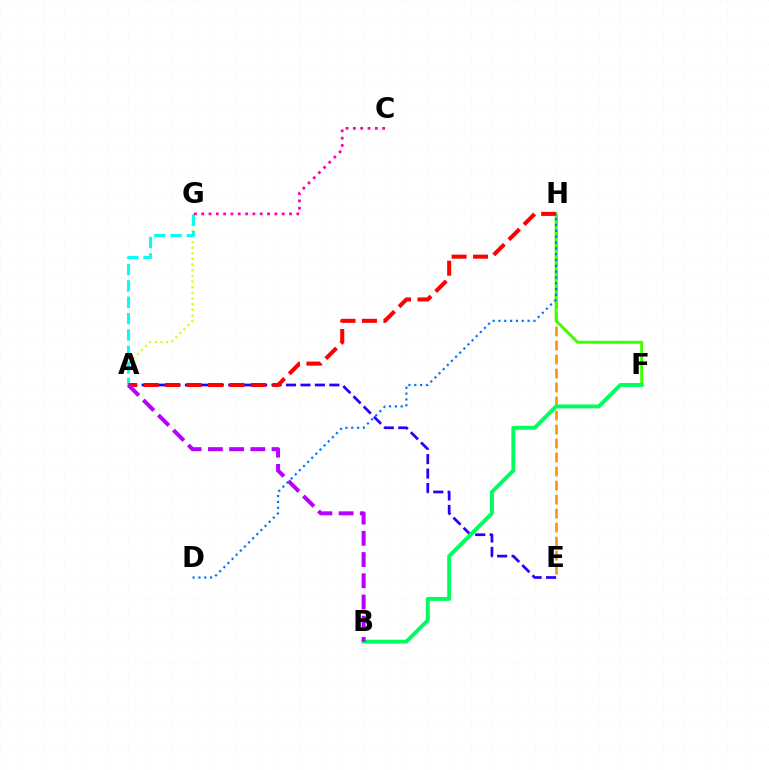{('A', 'E'): [{'color': '#2500ff', 'line_style': 'dashed', 'thickness': 1.96}], ('A', 'G'): [{'color': '#d1ff00', 'line_style': 'dotted', 'thickness': 1.54}, {'color': '#00fff6', 'line_style': 'dashed', 'thickness': 2.22}], ('E', 'H'): [{'color': '#ff9400', 'line_style': 'dashed', 'thickness': 1.9}], ('F', 'H'): [{'color': '#3dff00', 'line_style': 'solid', 'thickness': 2.11}], ('B', 'F'): [{'color': '#00ff5c', 'line_style': 'solid', 'thickness': 2.83}], ('C', 'G'): [{'color': '#ff00ac', 'line_style': 'dotted', 'thickness': 1.99}], ('A', 'H'): [{'color': '#ff0000', 'line_style': 'dashed', 'thickness': 2.91}], ('A', 'B'): [{'color': '#b900ff', 'line_style': 'dashed', 'thickness': 2.88}], ('D', 'H'): [{'color': '#0074ff', 'line_style': 'dotted', 'thickness': 1.58}]}